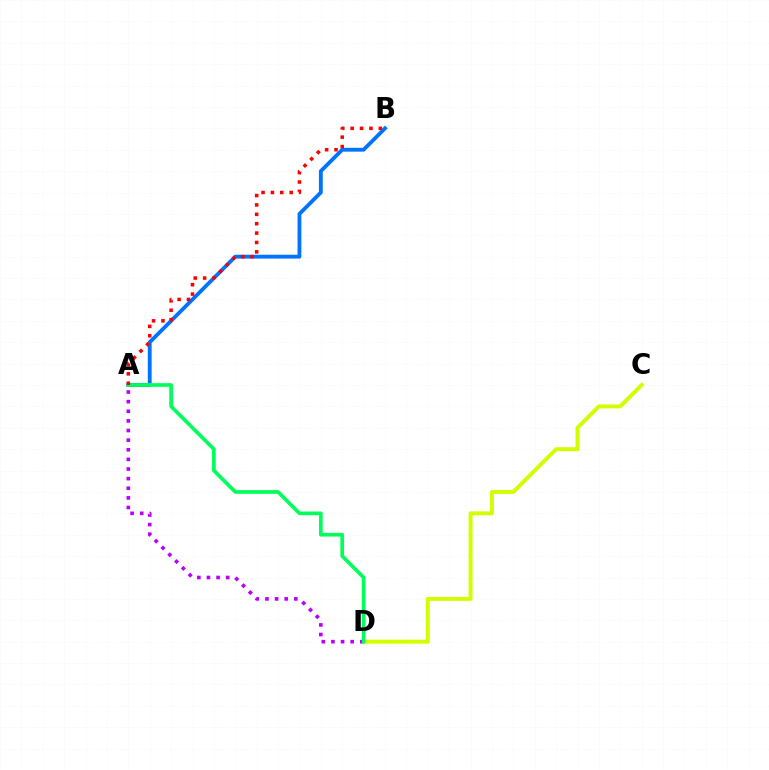{('A', 'B'): [{'color': '#0074ff', 'line_style': 'solid', 'thickness': 2.76}, {'color': '#ff0000', 'line_style': 'dotted', 'thickness': 2.55}], ('C', 'D'): [{'color': '#d1ff00', 'line_style': 'solid', 'thickness': 2.84}], ('A', 'D'): [{'color': '#b900ff', 'line_style': 'dotted', 'thickness': 2.61}, {'color': '#00ff5c', 'line_style': 'solid', 'thickness': 2.65}]}